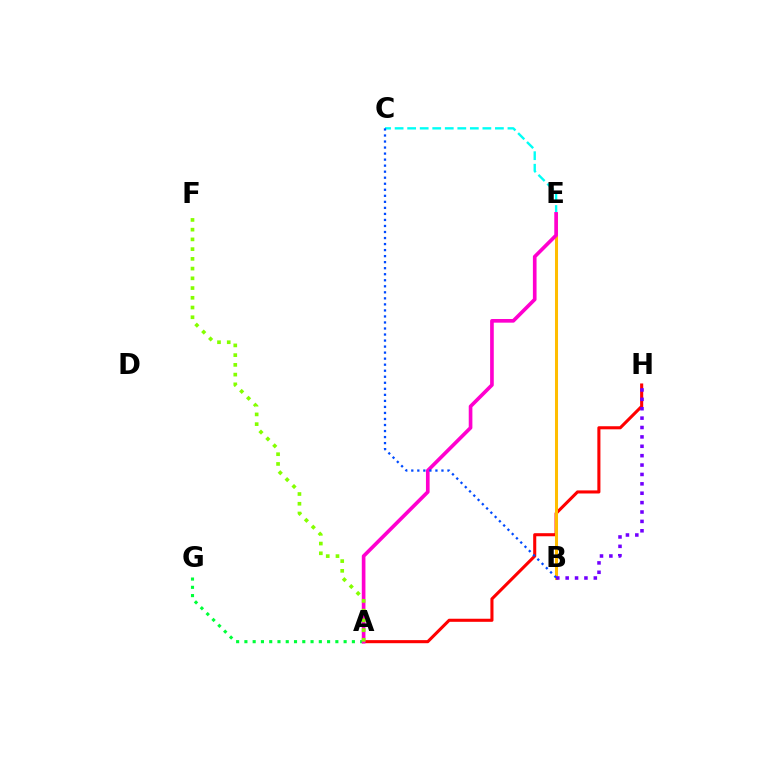{('A', 'G'): [{'color': '#00ff39', 'line_style': 'dotted', 'thickness': 2.25}], ('A', 'H'): [{'color': '#ff0000', 'line_style': 'solid', 'thickness': 2.22}], ('C', 'E'): [{'color': '#00fff6', 'line_style': 'dashed', 'thickness': 1.7}], ('B', 'E'): [{'color': '#ffbd00', 'line_style': 'solid', 'thickness': 2.18}], ('A', 'E'): [{'color': '#ff00cf', 'line_style': 'solid', 'thickness': 2.63}], ('B', 'C'): [{'color': '#004bff', 'line_style': 'dotted', 'thickness': 1.64}], ('A', 'F'): [{'color': '#84ff00', 'line_style': 'dotted', 'thickness': 2.64}], ('B', 'H'): [{'color': '#7200ff', 'line_style': 'dotted', 'thickness': 2.55}]}